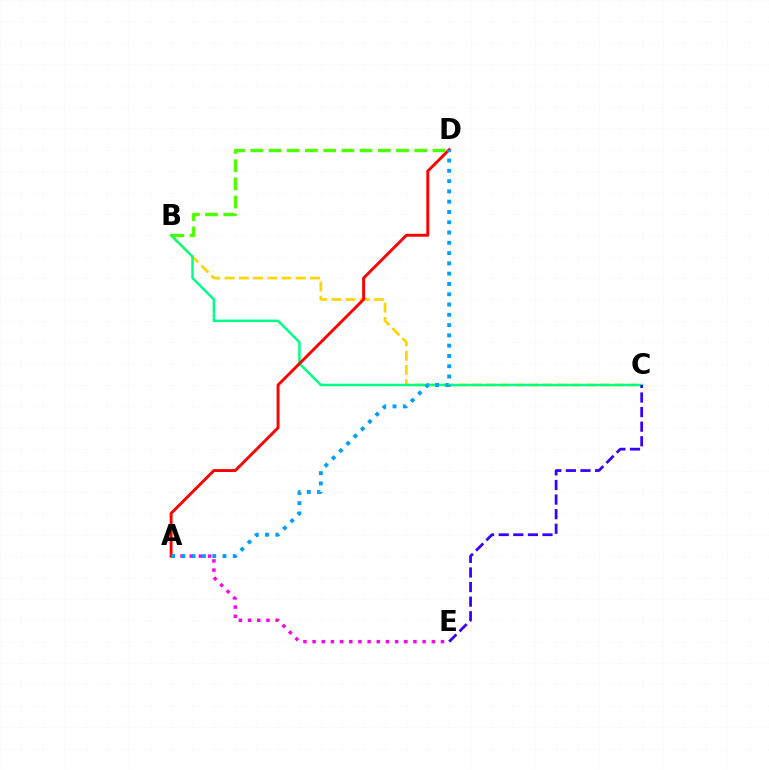{('A', 'E'): [{'color': '#ff00ed', 'line_style': 'dotted', 'thickness': 2.49}], ('B', 'C'): [{'color': '#ffd500', 'line_style': 'dashed', 'thickness': 1.93}, {'color': '#00ff86', 'line_style': 'solid', 'thickness': 1.77}], ('A', 'D'): [{'color': '#ff0000', 'line_style': 'solid', 'thickness': 2.09}, {'color': '#009eff', 'line_style': 'dotted', 'thickness': 2.79}], ('B', 'D'): [{'color': '#4fff00', 'line_style': 'dashed', 'thickness': 2.47}], ('C', 'E'): [{'color': '#3700ff', 'line_style': 'dashed', 'thickness': 1.98}]}